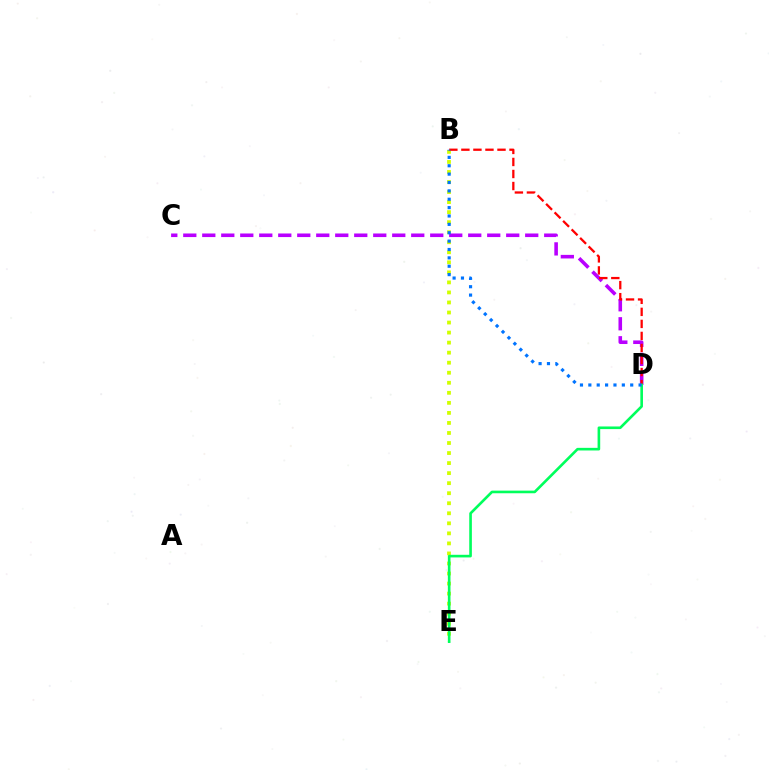{('B', 'E'): [{'color': '#d1ff00', 'line_style': 'dotted', 'thickness': 2.73}], ('C', 'D'): [{'color': '#b900ff', 'line_style': 'dashed', 'thickness': 2.58}], ('B', 'D'): [{'color': '#ff0000', 'line_style': 'dashed', 'thickness': 1.63}, {'color': '#0074ff', 'line_style': 'dotted', 'thickness': 2.27}], ('D', 'E'): [{'color': '#00ff5c', 'line_style': 'solid', 'thickness': 1.89}]}